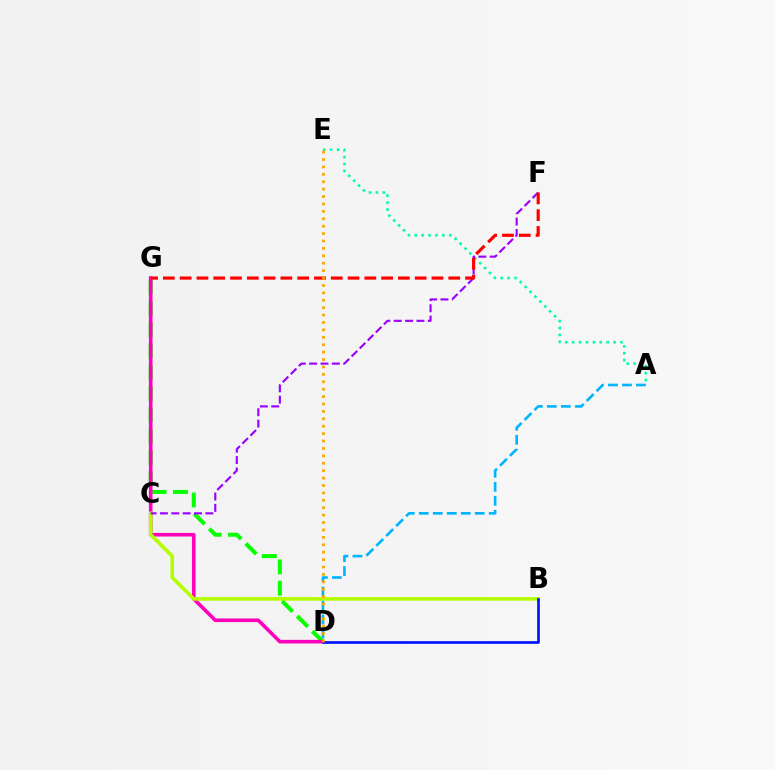{('D', 'G'): [{'color': '#08ff00', 'line_style': 'dashed', 'thickness': 2.9}, {'color': '#ff00bd', 'line_style': 'solid', 'thickness': 2.6}], ('A', 'D'): [{'color': '#00b5ff', 'line_style': 'dashed', 'thickness': 1.9}], ('A', 'E'): [{'color': '#00ff9d', 'line_style': 'dotted', 'thickness': 1.88}], ('B', 'C'): [{'color': '#b3ff00', 'line_style': 'solid', 'thickness': 2.62}], ('C', 'F'): [{'color': '#9b00ff', 'line_style': 'dashed', 'thickness': 1.54}], ('F', 'G'): [{'color': '#ff0000', 'line_style': 'dashed', 'thickness': 2.28}], ('B', 'D'): [{'color': '#0010ff', 'line_style': 'solid', 'thickness': 1.92}], ('D', 'E'): [{'color': '#ffa500', 'line_style': 'dotted', 'thickness': 2.01}]}